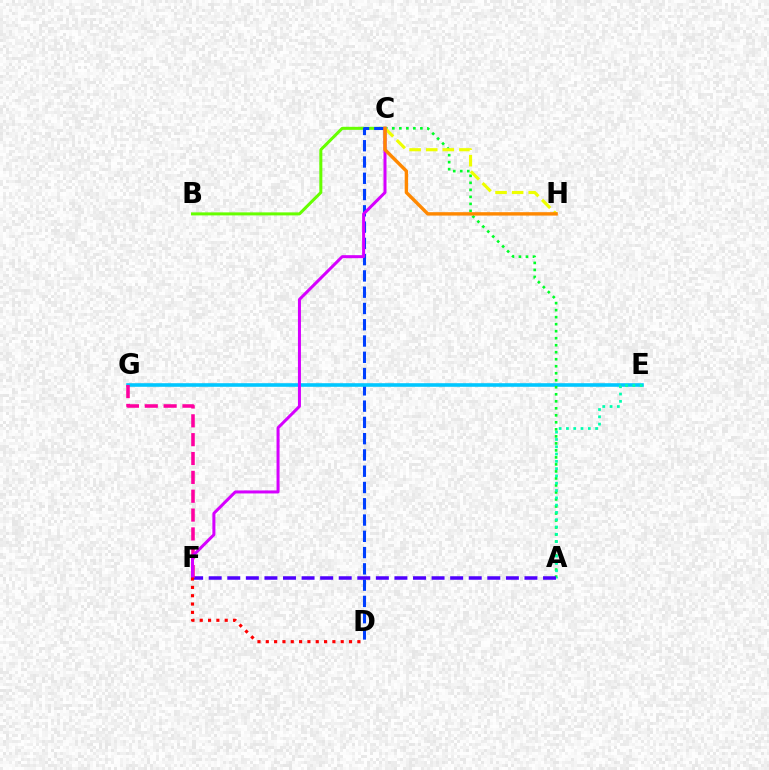{('B', 'C'): [{'color': '#66ff00', 'line_style': 'solid', 'thickness': 2.18}], ('C', 'D'): [{'color': '#003fff', 'line_style': 'dashed', 'thickness': 2.21}], ('E', 'G'): [{'color': '#00c7ff', 'line_style': 'solid', 'thickness': 2.59}], ('A', 'C'): [{'color': '#00ff27', 'line_style': 'dotted', 'thickness': 1.9}], ('A', 'E'): [{'color': '#00ffaf', 'line_style': 'dotted', 'thickness': 1.98}], ('A', 'F'): [{'color': '#4f00ff', 'line_style': 'dashed', 'thickness': 2.52}], ('F', 'G'): [{'color': '#ff00a0', 'line_style': 'dashed', 'thickness': 2.56}], ('C', 'H'): [{'color': '#eeff00', 'line_style': 'dashed', 'thickness': 2.25}, {'color': '#ff8800', 'line_style': 'solid', 'thickness': 2.45}], ('C', 'F'): [{'color': '#d600ff', 'line_style': 'solid', 'thickness': 2.17}], ('D', 'F'): [{'color': '#ff0000', 'line_style': 'dotted', 'thickness': 2.26}]}